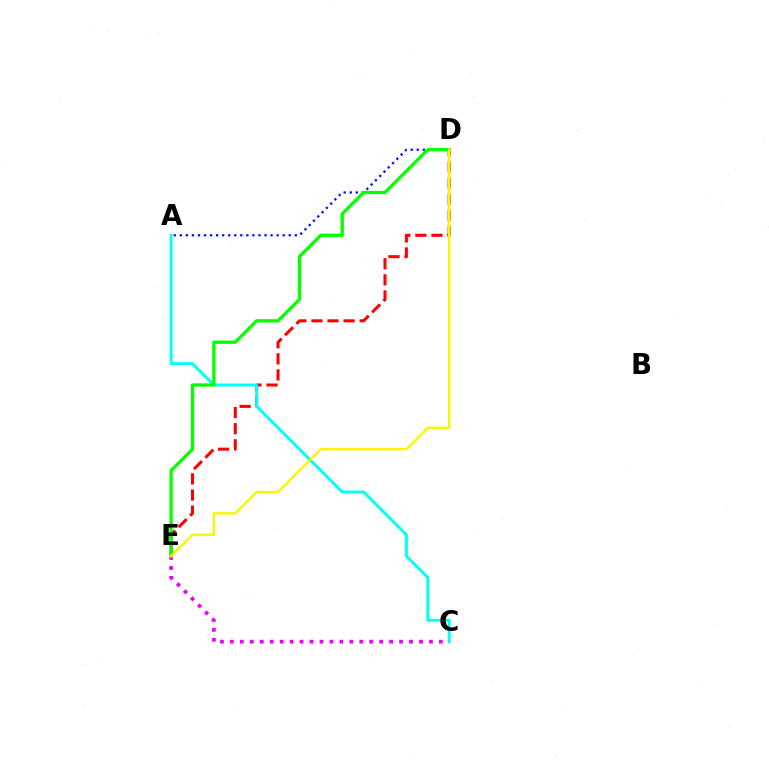{('D', 'E'): [{'color': '#ff0000', 'line_style': 'dashed', 'thickness': 2.19}, {'color': '#08ff00', 'line_style': 'solid', 'thickness': 2.38}, {'color': '#fcf500', 'line_style': 'solid', 'thickness': 1.72}], ('A', 'D'): [{'color': '#0010ff', 'line_style': 'dotted', 'thickness': 1.64}], ('A', 'C'): [{'color': '#00fff6', 'line_style': 'solid', 'thickness': 2.11}], ('C', 'E'): [{'color': '#ee00ff', 'line_style': 'dotted', 'thickness': 2.7}]}